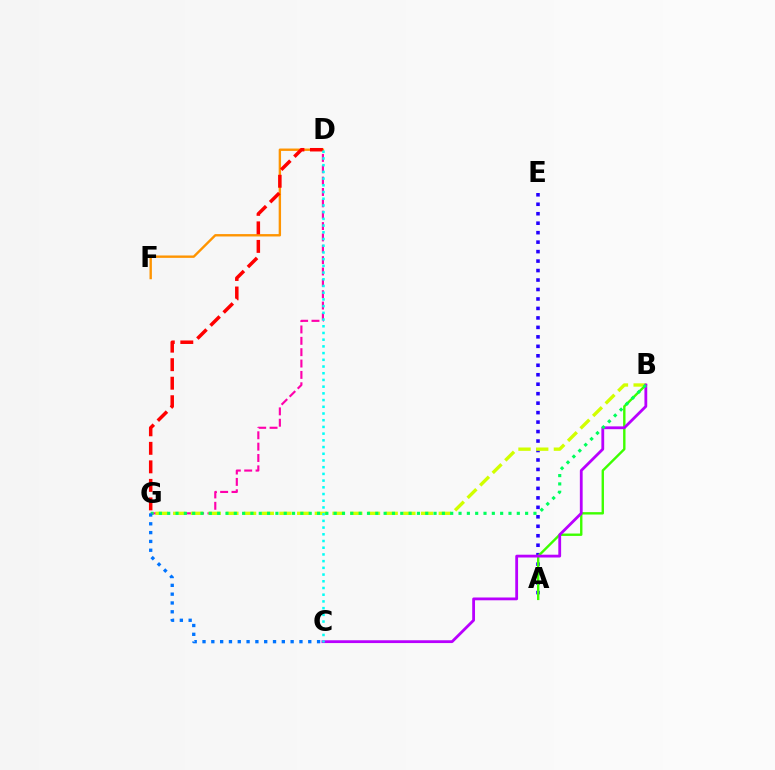{('D', 'G'): [{'color': '#ff00ac', 'line_style': 'dashed', 'thickness': 1.54}, {'color': '#ff0000', 'line_style': 'dashed', 'thickness': 2.52}], ('D', 'F'): [{'color': '#ff9400', 'line_style': 'solid', 'thickness': 1.71}], ('A', 'E'): [{'color': '#2500ff', 'line_style': 'dotted', 'thickness': 2.57}], ('A', 'B'): [{'color': '#3dff00', 'line_style': 'solid', 'thickness': 1.72}], ('B', 'G'): [{'color': '#d1ff00', 'line_style': 'dashed', 'thickness': 2.4}, {'color': '#00ff5c', 'line_style': 'dotted', 'thickness': 2.26}], ('B', 'C'): [{'color': '#b900ff', 'line_style': 'solid', 'thickness': 2.02}], ('C', 'G'): [{'color': '#0074ff', 'line_style': 'dotted', 'thickness': 2.39}], ('C', 'D'): [{'color': '#00fff6', 'line_style': 'dotted', 'thickness': 1.82}]}